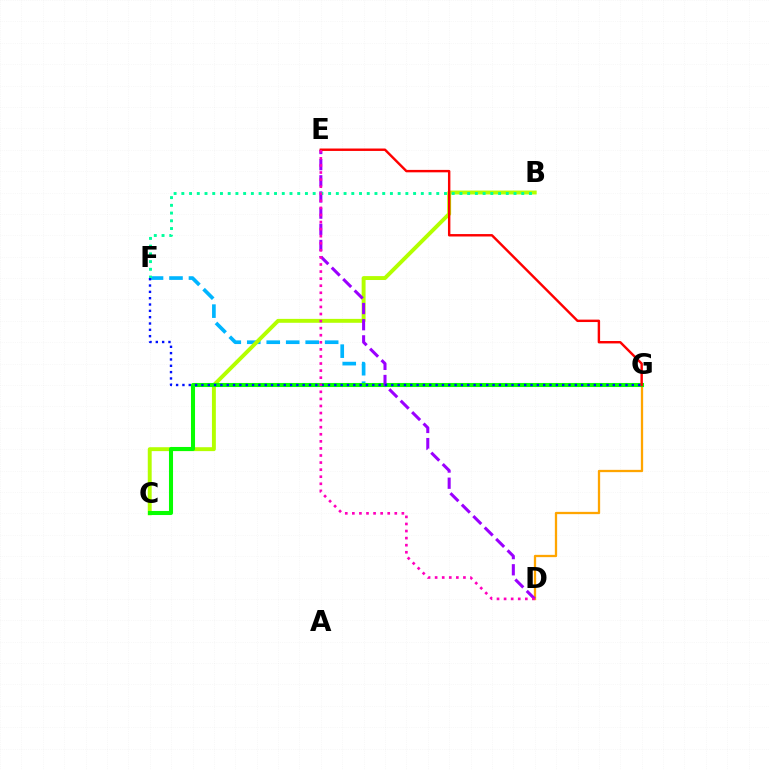{('F', 'G'): [{'color': '#00b5ff', 'line_style': 'dashed', 'thickness': 2.65}, {'color': '#0010ff', 'line_style': 'dotted', 'thickness': 1.72}], ('D', 'G'): [{'color': '#ffa500', 'line_style': 'solid', 'thickness': 1.65}], ('B', 'C'): [{'color': '#b3ff00', 'line_style': 'solid', 'thickness': 2.82}], ('C', 'G'): [{'color': '#08ff00', 'line_style': 'solid', 'thickness': 2.93}], ('D', 'E'): [{'color': '#9b00ff', 'line_style': 'dashed', 'thickness': 2.2}, {'color': '#ff00bd', 'line_style': 'dotted', 'thickness': 1.92}], ('B', 'F'): [{'color': '#00ff9d', 'line_style': 'dotted', 'thickness': 2.1}], ('E', 'G'): [{'color': '#ff0000', 'line_style': 'solid', 'thickness': 1.74}]}